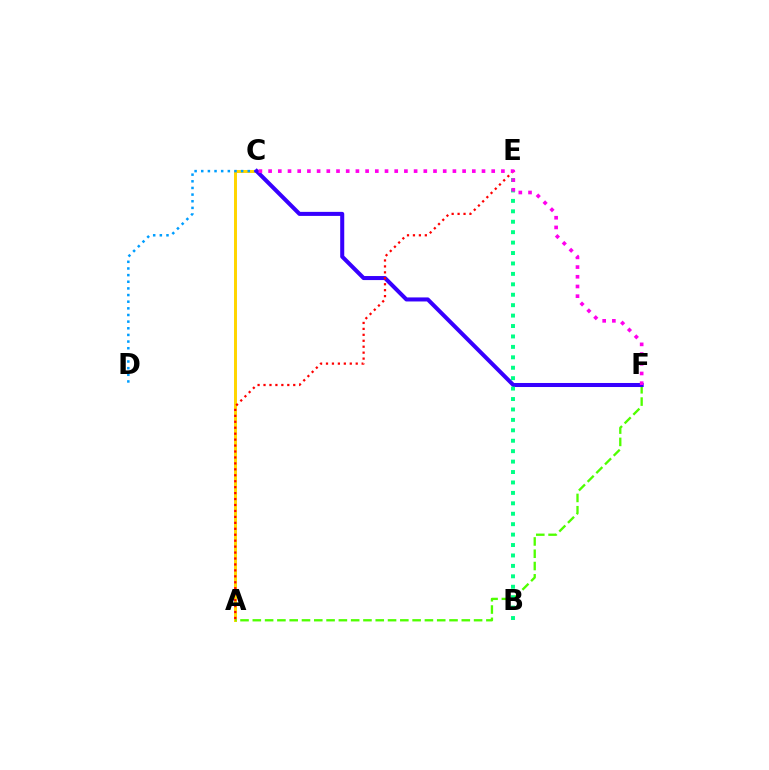{('A', 'C'): [{'color': '#ffd500', 'line_style': 'solid', 'thickness': 2.14}], ('C', 'D'): [{'color': '#009eff', 'line_style': 'dotted', 'thickness': 1.81}], ('A', 'F'): [{'color': '#4fff00', 'line_style': 'dashed', 'thickness': 1.67}], ('C', 'F'): [{'color': '#3700ff', 'line_style': 'solid', 'thickness': 2.91}, {'color': '#ff00ed', 'line_style': 'dotted', 'thickness': 2.64}], ('B', 'E'): [{'color': '#00ff86', 'line_style': 'dotted', 'thickness': 2.83}], ('A', 'E'): [{'color': '#ff0000', 'line_style': 'dotted', 'thickness': 1.62}]}